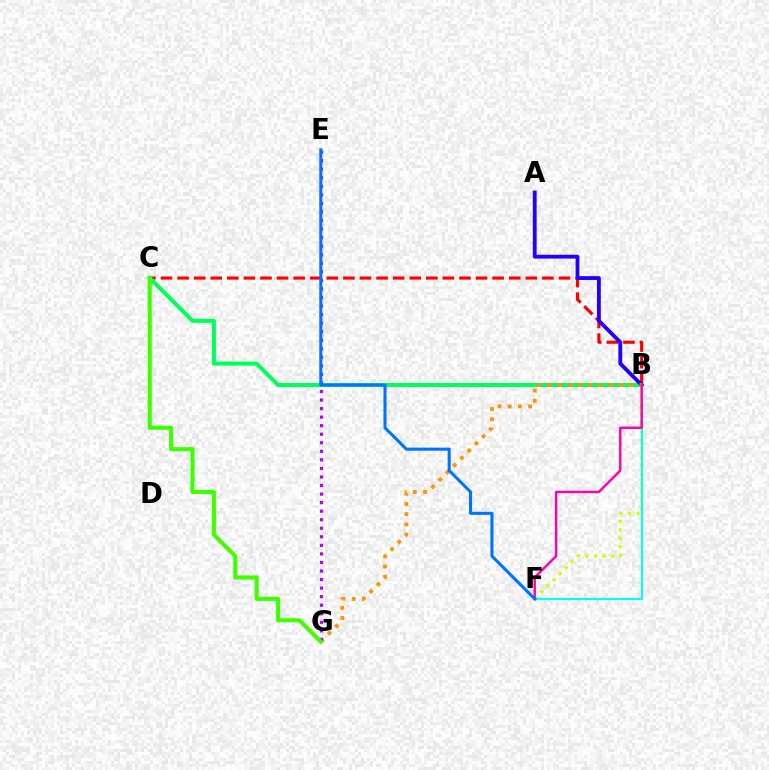{('B', 'C'): [{'color': '#ff0000', 'line_style': 'dashed', 'thickness': 2.25}, {'color': '#00ff5c', 'line_style': 'solid', 'thickness': 2.9}], ('B', 'F'): [{'color': '#d1ff00', 'line_style': 'dotted', 'thickness': 2.32}, {'color': '#00fff6', 'line_style': 'solid', 'thickness': 1.52}, {'color': '#ff00ac', 'line_style': 'solid', 'thickness': 1.74}], ('A', 'B'): [{'color': '#2500ff', 'line_style': 'solid', 'thickness': 2.77}], ('B', 'G'): [{'color': '#ff9400', 'line_style': 'dotted', 'thickness': 2.77}], ('E', 'G'): [{'color': '#b900ff', 'line_style': 'dotted', 'thickness': 2.32}], ('C', 'G'): [{'color': '#3dff00', 'line_style': 'solid', 'thickness': 2.92}], ('E', 'F'): [{'color': '#0074ff', 'line_style': 'solid', 'thickness': 2.22}]}